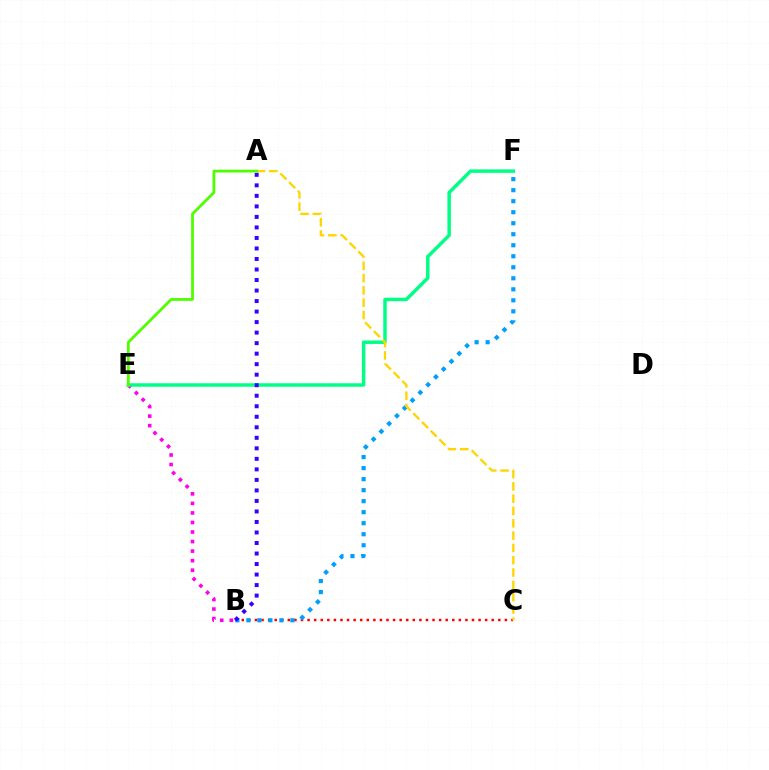{('B', 'C'): [{'color': '#ff0000', 'line_style': 'dotted', 'thickness': 1.79}], ('B', 'F'): [{'color': '#009eff', 'line_style': 'dotted', 'thickness': 2.99}], ('B', 'E'): [{'color': '#ff00ed', 'line_style': 'dotted', 'thickness': 2.59}], ('E', 'F'): [{'color': '#00ff86', 'line_style': 'solid', 'thickness': 2.49}], ('A', 'C'): [{'color': '#ffd500', 'line_style': 'dashed', 'thickness': 1.67}], ('A', 'B'): [{'color': '#3700ff', 'line_style': 'dotted', 'thickness': 2.86}], ('A', 'E'): [{'color': '#4fff00', 'line_style': 'solid', 'thickness': 2.0}]}